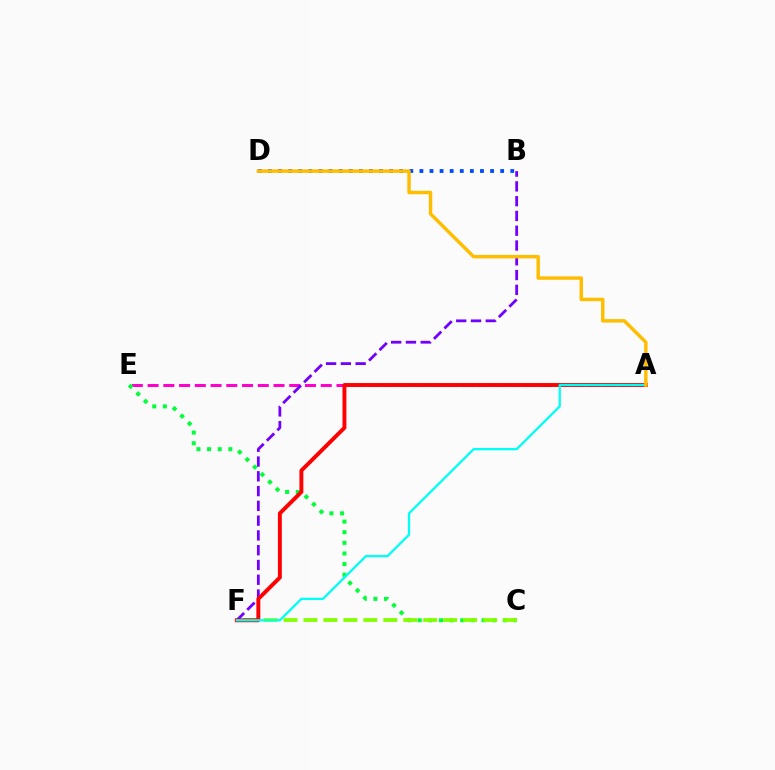{('A', 'E'): [{'color': '#ff00cf', 'line_style': 'dashed', 'thickness': 2.14}], ('B', 'D'): [{'color': '#004bff', 'line_style': 'dotted', 'thickness': 2.74}], ('C', 'E'): [{'color': '#00ff39', 'line_style': 'dotted', 'thickness': 2.89}], ('C', 'F'): [{'color': '#84ff00', 'line_style': 'dashed', 'thickness': 2.71}], ('B', 'F'): [{'color': '#7200ff', 'line_style': 'dashed', 'thickness': 2.01}], ('A', 'F'): [{'color': '#ff0000', 'line_style': 'solid', 'thickness': 2.82}, {'color': '#00fff6', 'line_style': 'solid', 'thickness': 1.64}], ('A', 'D'): [{'color': '#ffbd00', 'line_style': 'solid', 'thickness': 2.48}]}